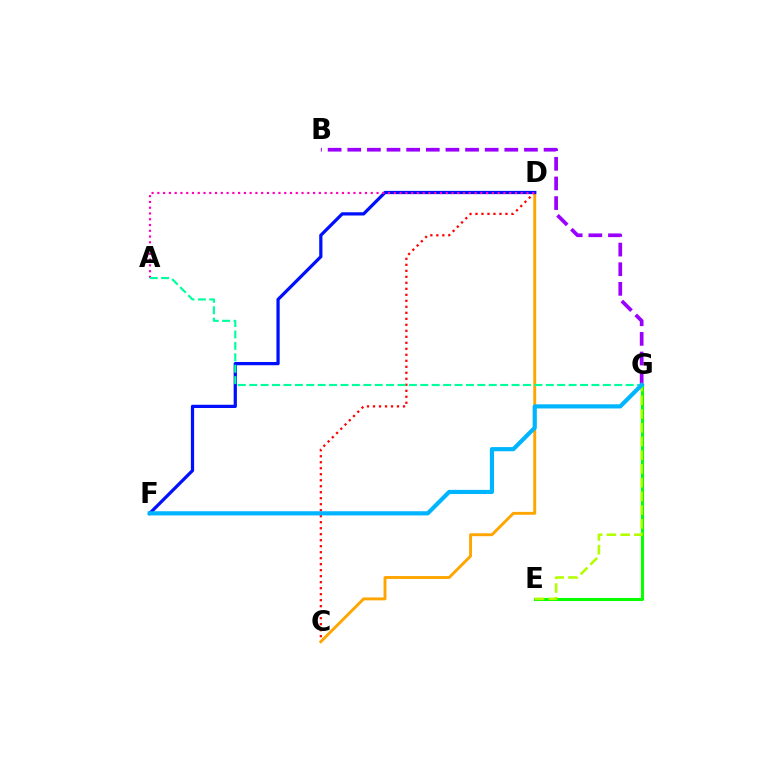{('C', 'D'): [{'color': '#ff0000', 'line_style': 'dotted', 'thickness': 1.63}, {'color': '#ffa500', 'line_style': 'solid', 'thickness': 2.09}], ('E', 'G'): [{'color': '#08ff00', 'line_style': 'solid', 'thickness': 2.2}, {'color': '#b3ff00', 'line_style': 'dashed', 'thickness': 1.86}], ('B', 'G'): [{'color': '#9b00ff', 'line_style': 'dashed', 'thickness': 2.67}], ('D', 'F'): [{'color': '#0010ff', 'line_style': 'solid', 'thickness': 2.33}], ('A', 'D'): [{'color': '#ff00bd', 'line_style': 'dotted', 'thickness': 1.57}], ('A', 'G'): [{'color': '#00ff9d', 'line_style': 'dashed', 'thickness': 1.55}], ('F', 'G'): [{'color': '#00b5ff', 'line_style': 'solid', 'thickness': 3.0}]}